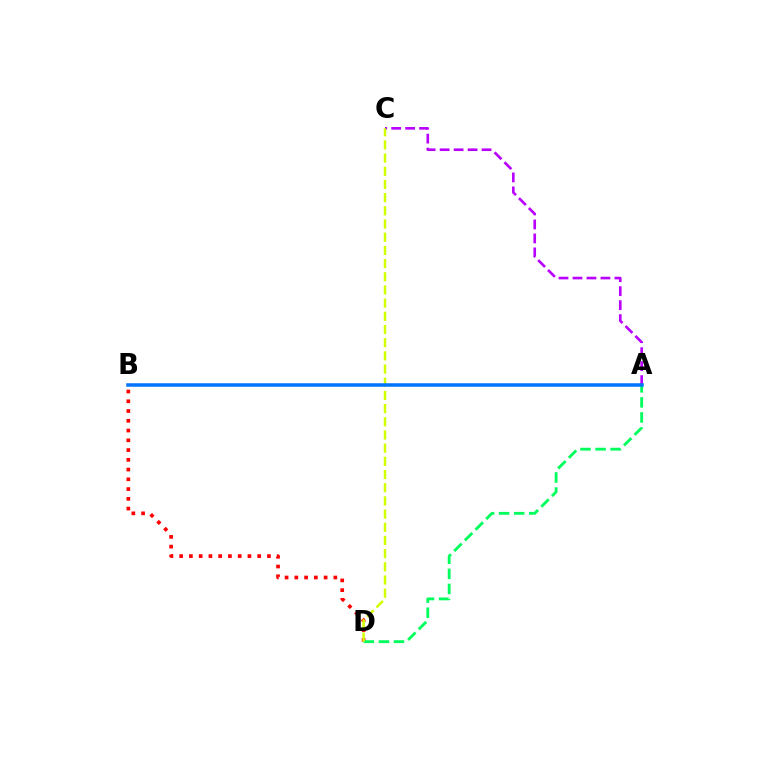{('B', 'D'): [{'color': '#ff0000', 'line_style': 'dotted', 'thickness': 2.65}], ('A', 'C'): [{'color': '#b900ff', 'line_style': 'dashed', 'thickness': 1.9}], ('A', 'D'): [{'color': '#00ff5c', 'line_style': 'dashed', 'thickness': 2.05}], ('C', 'D'): [{'color': '#d1ff00', 'line_style': 'dashed', 'thickness': 1.79}], ('A', 'B'): [{'color': '#0074ff', 'line_style': 'solid', 'thickness': 2.52}]}